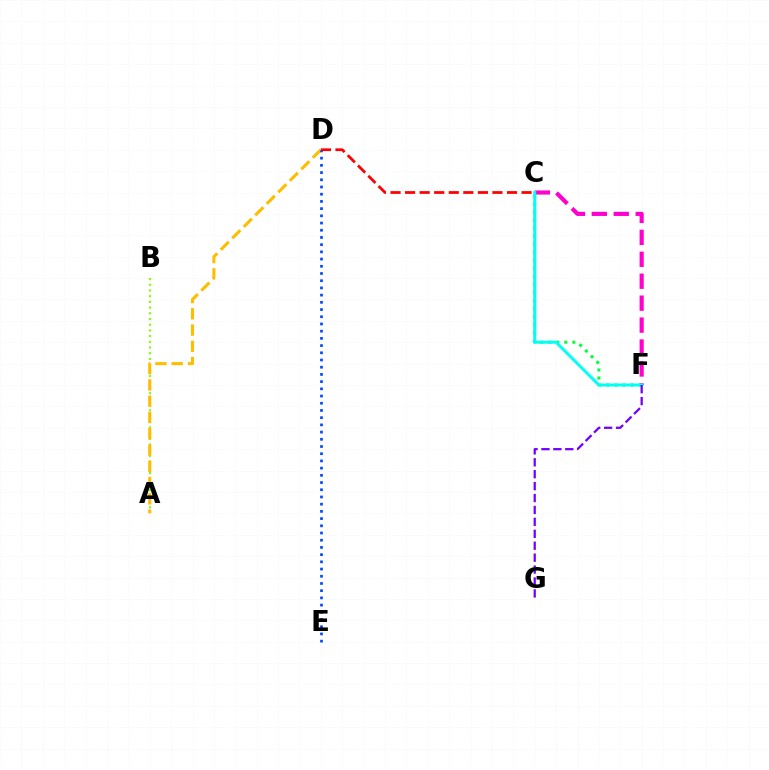{('A', 'B'): [{'color': '#84ff00', 'line_style': 'dotted', 'thickness': 1.55}], ('C', 'F'): [{'color': '#00ff39', 'line_style': 'dotted', 'thickness': 2.19}, {'color': '#ff00cf', 'line_style': 'dashed', 'thickness': 2.98}, {'color': '#00fff6', 'line_style': 'solid', 'thickness': 2.14}], ('A', 'D'): [{'color': '#ffbd00', 'line_style': 'dashed', 'thickness': 2.21}], ('C', 'D'): [{'color': '#ff0000', 'line_style': 'dashed', 'thickness': 1.98}], ('F', 'G'): [{'color': '#7200ff', 'line_style': 'dashed', 'thickness': 1.62}], ('D', 'E'): [{'color': '#004bff', 'line_style': 'dotted', 'thickness': 1.96}]}